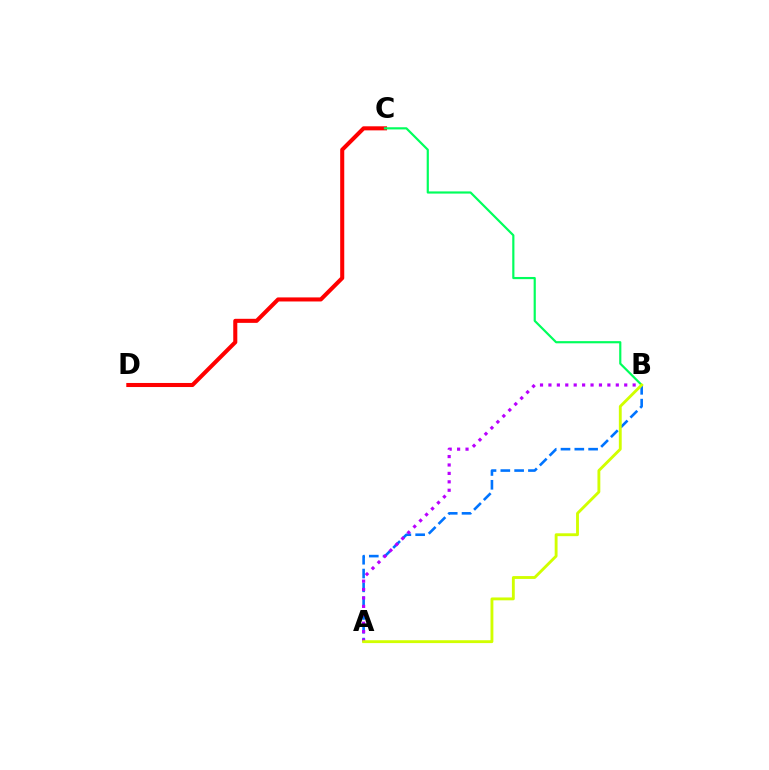{('A', 'B'): [{'color': '#0074ff', 'line_style': 'dashed', 'thickness': 1.88}, {'color': '#b900ff', 'line_style': 'dotted', 'thickness': 2.29}, {'color': '#d1ff00', 'line_style': 'solid', 'thickness': 2.06}], ('C', 'D'): [{'color': '#ff0000', 'line_style': 'solid', 'thickness': 2.92}], ('B', 'C'): [{'color': '#00ff5c', 'line_style': 'solid', 'thickness': 1.57}]}